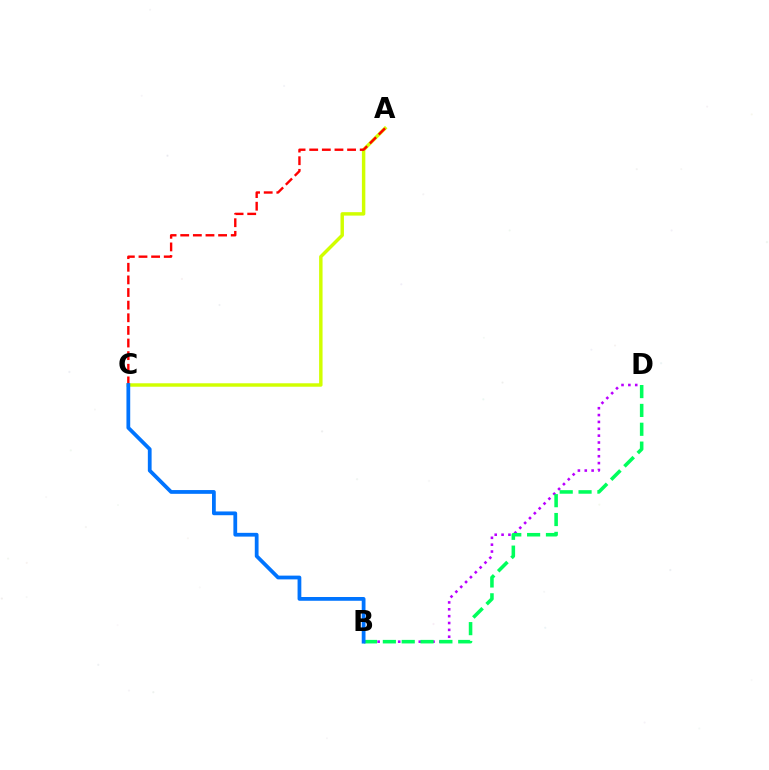{('A', 'C'): [{'color': '#d1ff00', 'line_style': 'solid', 'thickness': 2.48}, {'color': '#ff0000', 'line_style': 'dashed', 'thickness': 1.72}], ('B', 'D'): [{'color': '#b900ff', 'line_style': 'dotted', 'thickness': 1.86}, {'color': '#00ff5c', 'line_style': 'dashed', 'thickness': 2.56}], ('B', 'C'): [{'color': '#0074ff', 'line_style': 'solid', 'thickness': 2.71}]}